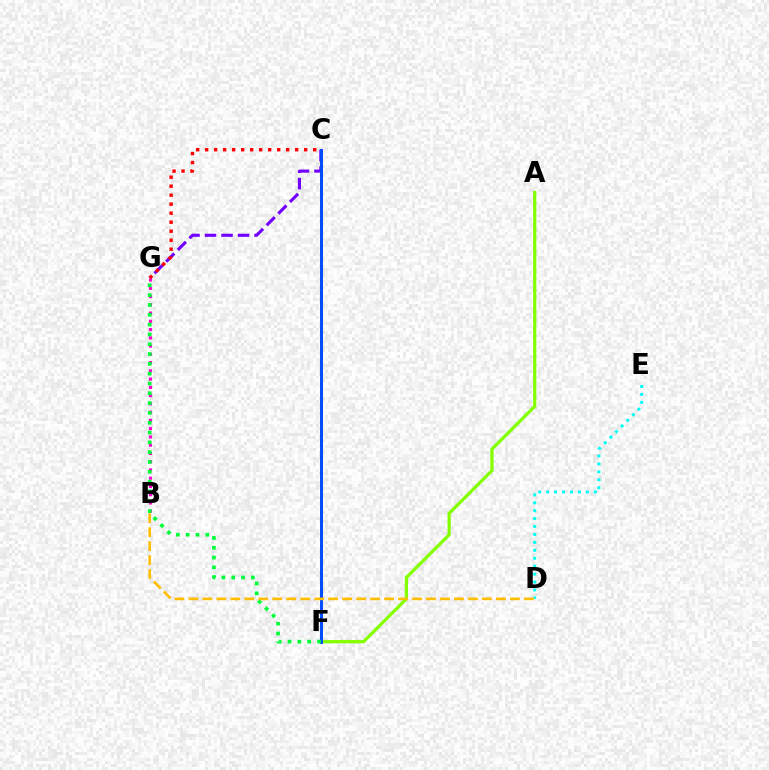{('B', 'G'): [{'color': '#ff00cf', 'line_style': 'dotted', 'thickness': 2.24}], ('C', 'G'): [{'color': '#7200ff', 'line_style': 'dashed', 'thickness': 2.24}, {'color': '#ff0000', 'line_style': 'dotted', 'thickness': 2.45}], ('A', 'F'): [{'color': '#84ff00', 'line_style': 'solid', 'thickness': 2.32}], ('D', 'E'): [{'color': '#00fff6', 'line_style': 'dotted', 'thickness': 2.15}], ('C', 'F'): [{'color': '#004bff', 'line_style': 'solid', 'thickness': 2.13}], ('F', 'G'): [{'color': '#00ff39', 'line_style': 'dotted', 'thickness': 2.67}], ('B', 'D'): [{'color': '#ffbd00', 'line_style': 'dashed', 'thickness': 1.9}]}